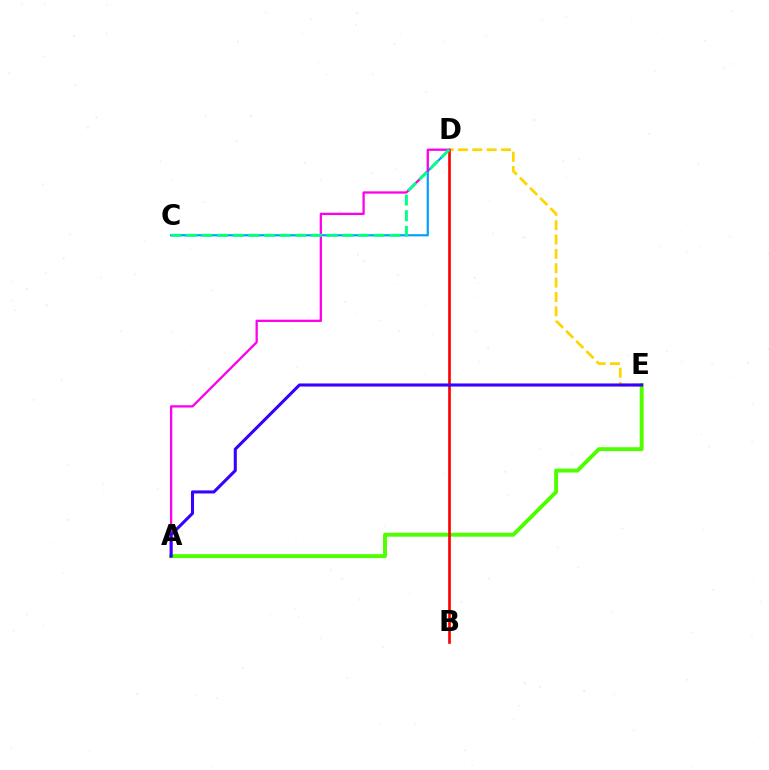{('C', 'D'): [{'color': '#009eff', 'line_style': 'solid', 'thickness': 1.57}, {'color': '#00ff86', 'line_style': 'dashed', 'thickness': 2.13}], ('D', 'E'): [{'color': '#ffd500', 'line_style': 'dashed', 'thickness': 1.95}], ('A', 'E'): [{'color': '#4fff00', 'line_style': 'solid', 'thickness': 2.83}, {'color': '#3700ff', 'line_style': 'solid', 'thickness': 2.21}], ('B', 'D'): [{'color': '#ff0000', 'line_style': 'solid', 'thickness': 1.92}], ('A', 'D'): [{'color': '#ff00ed', 'line_style': 'solid', 'thickness': 1.65}]}